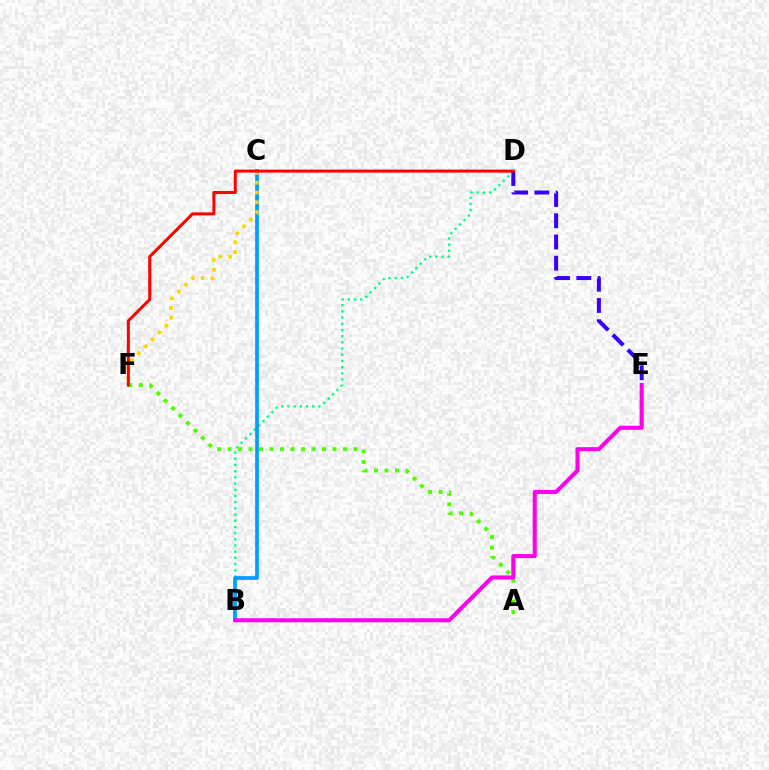{('B', 'D'): [{'color': '#00ff86', 'line_style': 'dotted', 'thickness': 1.68}], ('B', 'C'): [{'color': '#009eff', 'line_style': 'solid', 'thickness': 2.68}], ('C', 'F'): [{'color': '#ffd500', 'line_style': 'dotted', 'thickness': 2.66}], ('A', 'F'): [{'color': '#4fff00', 'line_style': 'dotted', 'thickness': 2.85}], ('D', 'E'): [{'color': '#3700ff', 'line_style': 'dashed', 'thickness': 2.89}], ('D', 'F'): [{'color': '#ff0000', 'line_style': 'solid', 'thickness': 2.15}], ('B', 'E'): [{'color': '#ff00ed', 'line_style': 'solid', 'thickness': 2.93}]}